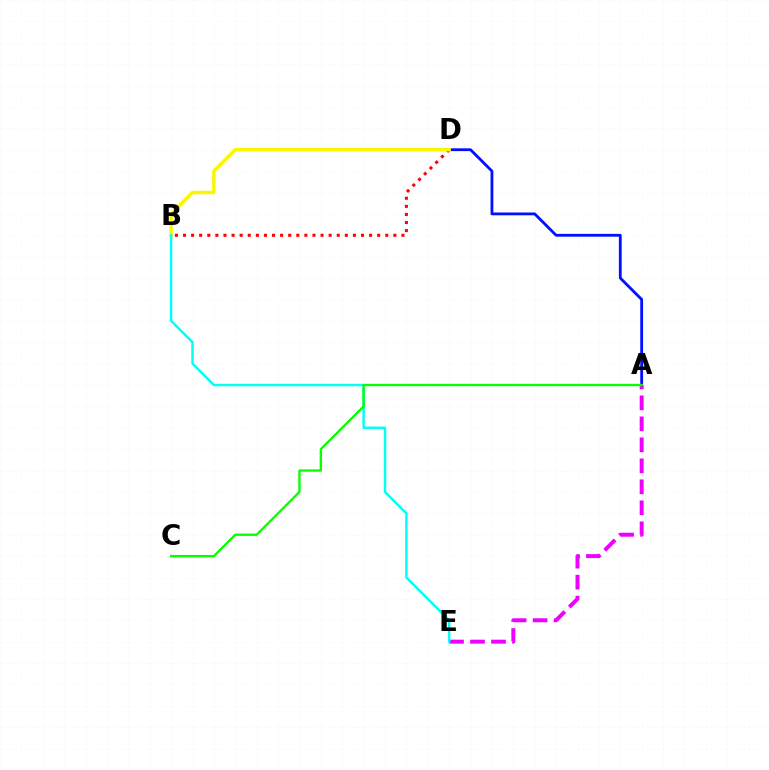{('A', 'D'): [{'color': '#0010ff', 'line_style': 'solid', 'thickness': 2.02}], ('B', 'D'): [{'color': '#ff0000', 'line_style': 'dotted', 'thickness': 2.2}, {'color': '#fcf500', 'line_style': 'solid', 'thickness': 2.49}], ('A', 'E'): [{'color': '#ee00ff', 'line_style': 'dashed', 'thickness': 2.85}], ('B', 'E'): [{'color': '#00fff6', 'line_style': 'solid', 'thickness': 1.74}], ('A', 'C'): [{'color': '#08ff00', 'line_style': 'solid', 'thickness': 1.68}]}